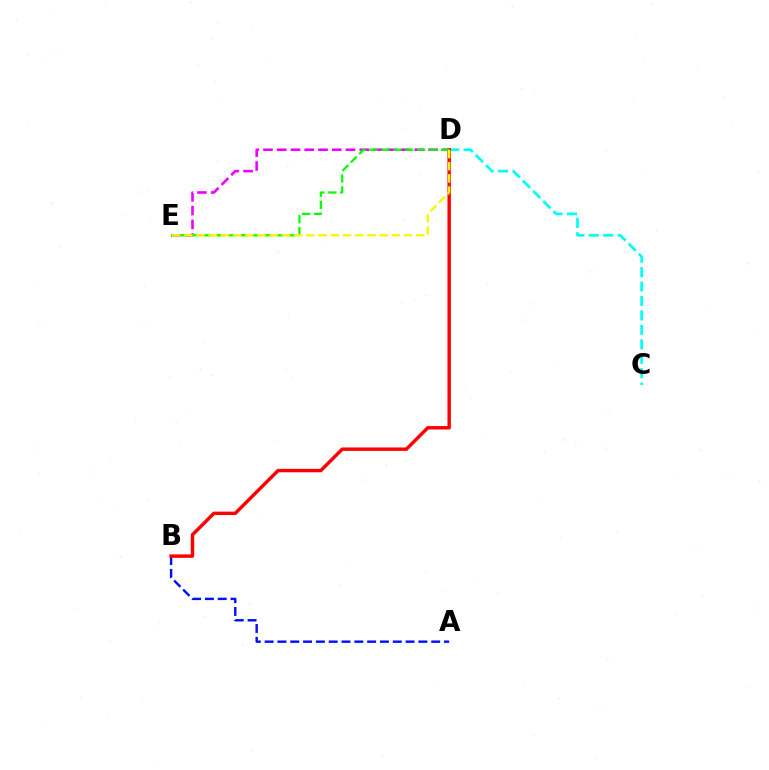{('A', 'B'): [{'color': '#0010ff', 'line_style': 'dashed', 'thickness': 1.74}], ('C', 'D'): [{'color': '#00fff6', 'line_style': 'dashed', 'thickness': 1.96}], ('D', 'E'): [{'color': '#ee00ff', 'line_style': 'dashed', 'thickness': 1.87}, {'color': '#08ff00', 'line_style': 'dashed', 'thickness': 1.62}, {'color': '#fcf500', 'line_style': 'dashed', 'thickness': 1.66}], ('B', 'D'): [{'color': '#ff0000', 'line_style': 'solid', 'thickness': 2.47}]}